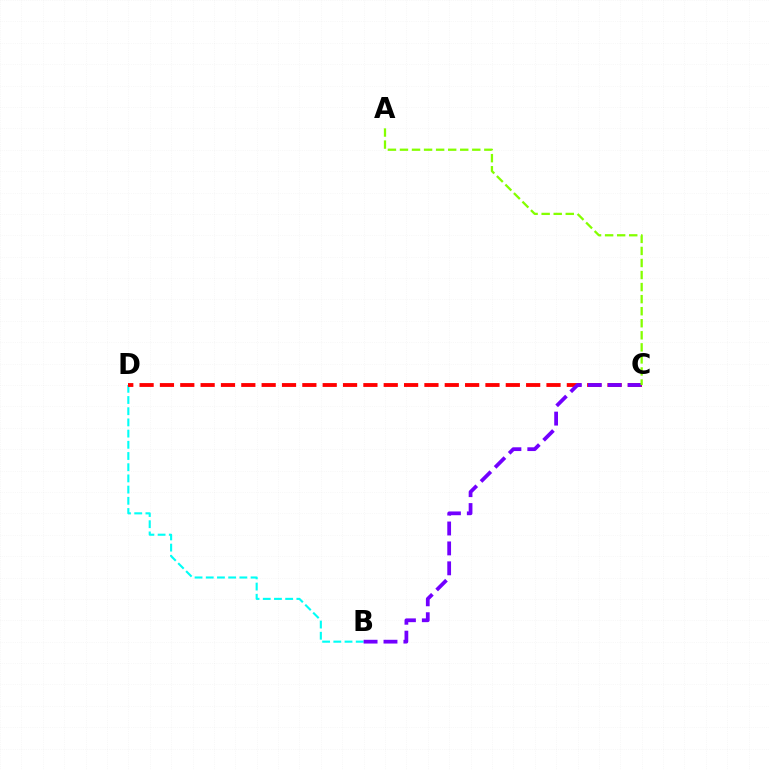{('B', 'D'): [{'color': '#00fff6', 'line_style': 'dashed', 'thickness': 1.52}], ('C', 'D'): [{'color': '#ff0000', 'line_style': 'dashed', 'thickness': 2.76}], ('B', 'C'): [{'color': '#7200ff', 'line_style': 'dashed', 'thickness': 2.71}], ('A', 'C'): [{'color': '#84ff00', 'line_style': 'dashed', 'thickness': 1.64}]}